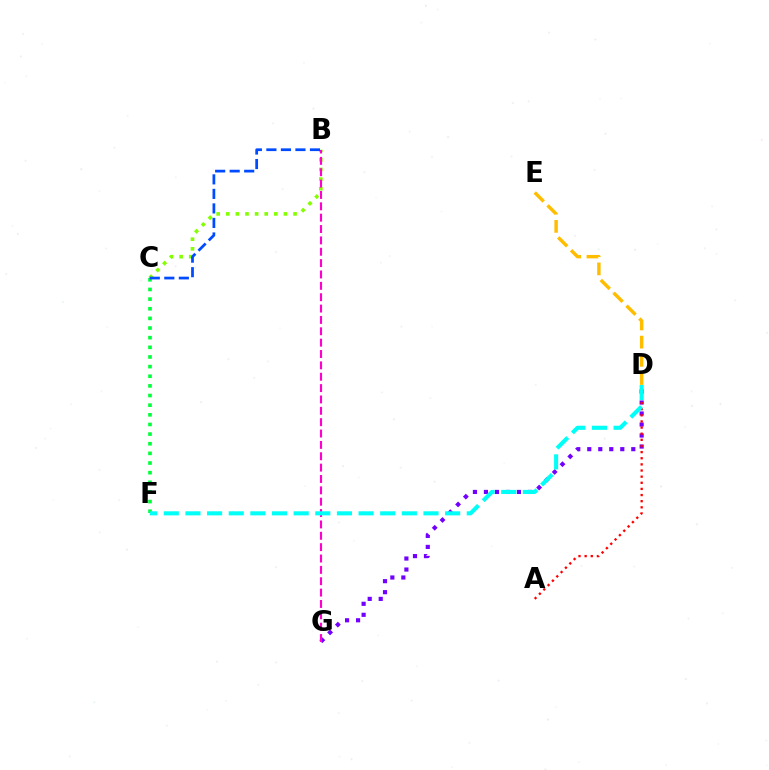{('D', 'G'): [{'color': '#7200ff', 'line_style': 'dotted', 'thickness': 2.99}], ('B', 'C'): [{'color': '#84ff00', 'line_style': 'dotted', 'thickness': 2.61}, {'color': '#004bff', 'line_style': 'dashed', 'thickness': 1.97}], ('C', 'F'): [{'color': '#00ff39', 'line_style': 'dotted', 'thickness': 2.62}], ('A', 'D'): [{'color': '#ff0000', 'line_style': 'dotted', 'thickness': 1.67}], ('B', 'G'): [{'color': '#ff00cf', 'line_style': 'dashed', 'thickness': 1.54}], ('D', 'E'): [{'color': '#ffbd00', 'line_style': 'dashed', 'thickness': 2.47}], ('D', 'F'): [{'color': '#00fff6', 'line_style': 'dashed', 'thickness': 2.94}]}